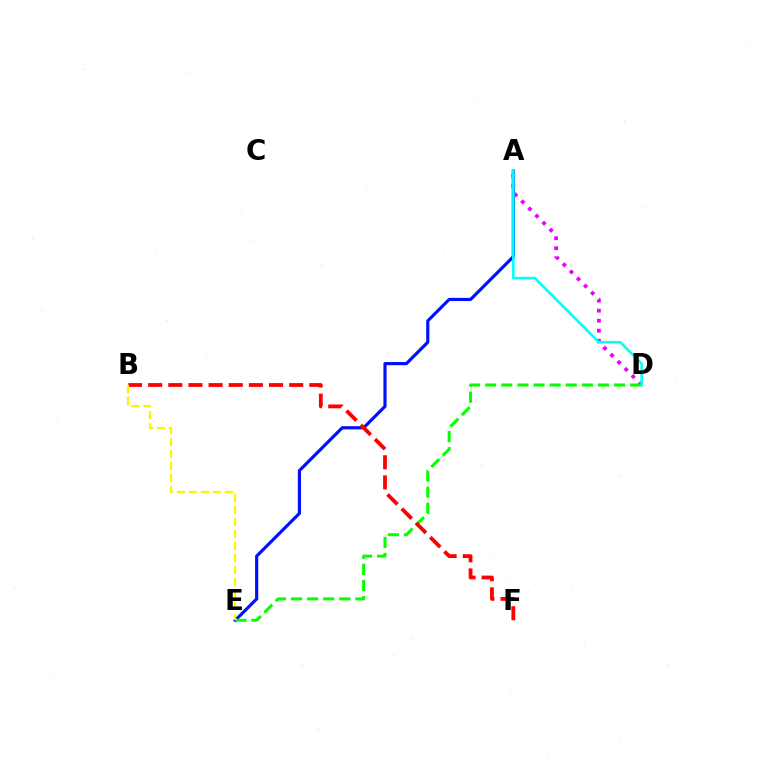{('A', 'E'): [{'color': '#0010ff', 'line_style': 'solid', 'thickness': 2.28}], ('A', 'D'): [{'color': '#ee00ff', 'line_style': 'dotted', 'thickness': 2.72}, {'color': '#00fff6', 'line_style': 'solid', 'thickness': 1.84}], ('D', 'E'): [{'color': '#08ff00', 'line_style': 'dashed', 'thickness': 2.19}], ('B', 'F'): [{'color': '#ff0000', 'line_style': 'dashed', 'thickness': 2.74}], ('B', 'E'): [{'color': '#fcf500', 'line_style': 'dashed', 'thickness': 1.63}]}